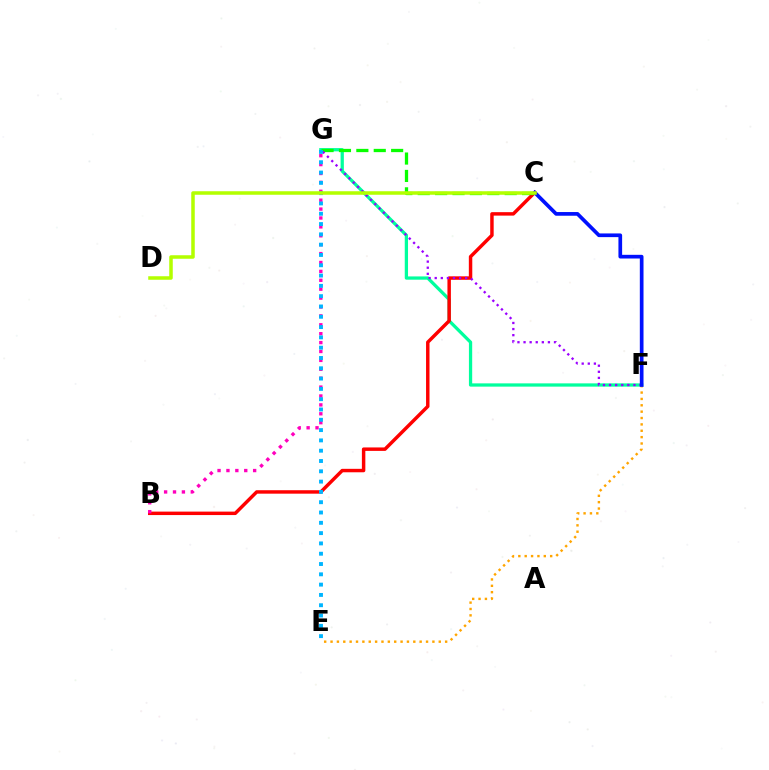{('F', 'G'): [{'color': '#00ff9d', 'line_style': 'solid', 'thickness': 2.35}, {'color': '#9b00ff', 'line_style': 'dotted', 'thickness': 1.66}], ('B', 'C'): [{'color': '#ff0000', 'line_style': 'solid', 'thickness': 2.49}], ('E', 'F'): [{'color': '#ffa500', 'line_style': 'dotted', 'thickness': 1.73}], ('C', 'G'): [{'color': '#08ff00', 'line_style': 'dashed', 'thickness': 2.36}], ('B', 'G'): [{'color': '#ff00bd', 'line_style': 'dotted', 'thickness': 2.42}], ('C', 'F'): [{'color': '#0010ff', 'line_style': 'solid', 'thickness': 2.66}], ('E', 'G'): [{'color': '#00b5ff', 'line_style': 'dotted', 'thickness': 2.8}], ('C', 'D'): [{'color': '#b3ff00', 'line_style': 'solid', 'thickness': 2.54}]}